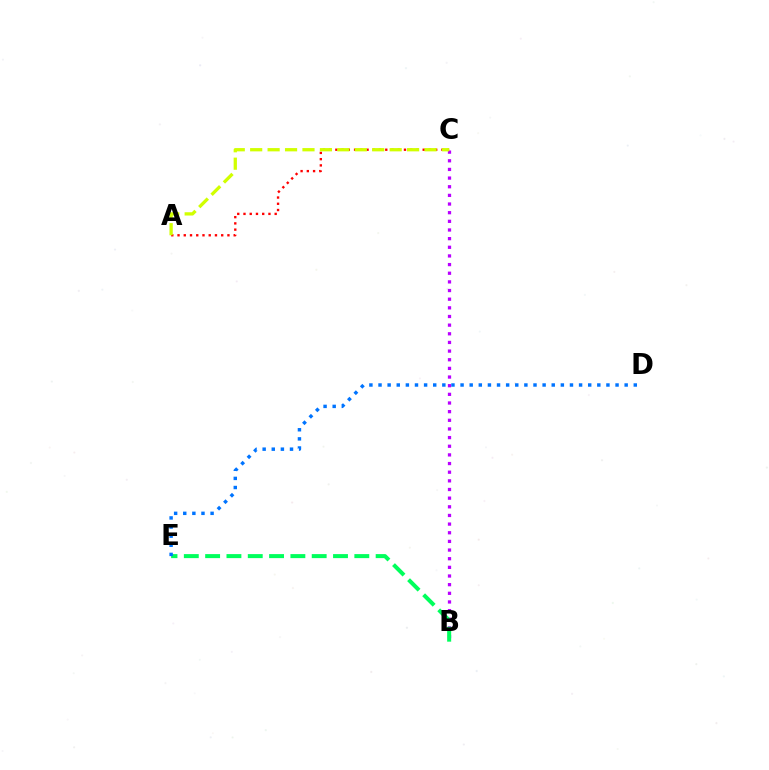{('B', 'C'): [{'color': '#b900ff', 'line_style': 'dotted', 'thickness': 2.35}], ('B', 'E'): [{'color': '#00ff5c', 'line_style': 'dashed', 'thickness': 2.9}], ('A', 'C'): [{'color': '#ff0000', 'line_style': 'dotted', 'thickness': 1.7}, {'color': '#d1ff00', 'line_style': 'dashed', 'thickness': 2.37}], ('D', 'E'): [{'color': '#0074ff', 'line_style': 'dotted', 'thickness': 2.48}]}